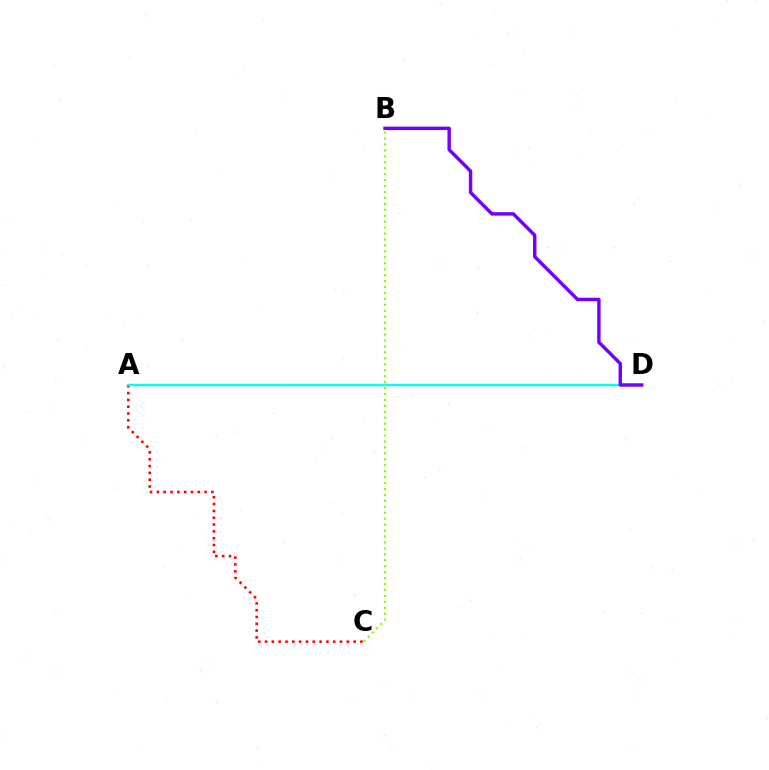{('A', 'C'): [{'color': '#ff0000', 'line_style': 'dotted', 'thickness': 1.85}], ('A', 'D'): [{'color': '#00fff6', 'line_style': 'solid', 'thickness': 1.75}], ('B', 'C'): [{'color': '#84ff00', 'line_style': 'dotted', 'thickness': 1.61}], ('B', 'D'): [{'color': '#7200ff', 'line_style': 'solid', 'thickness': 2.46}]}